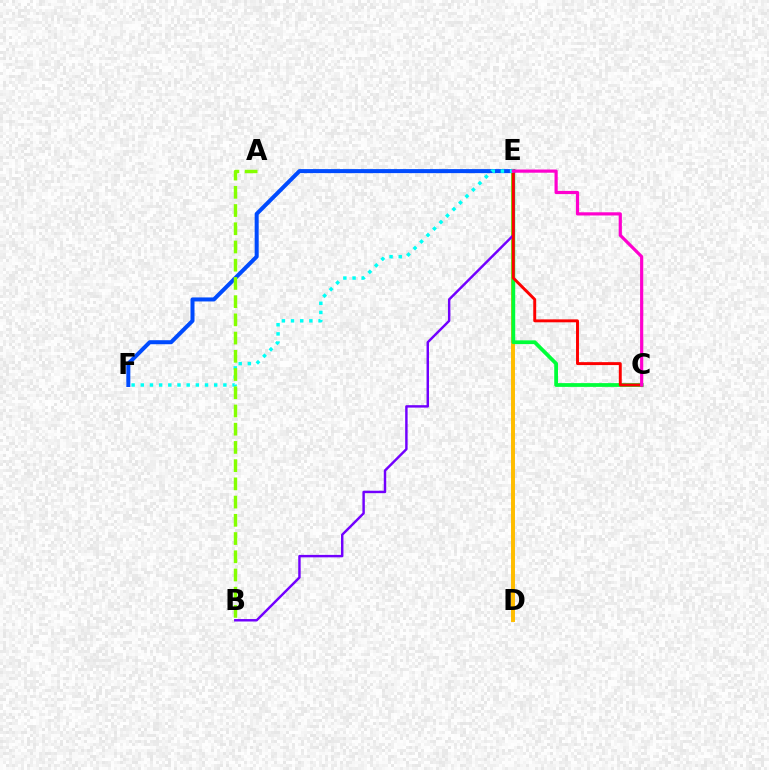{('D', 'E'): [{'color': '#ffbd00', 'line_style': 'solid', 'thickness': 2.85}], ('E', 'F'): [{'color': '#004bff', 'line_style': 'solid', 'thickness': 2.89}, {'color': '#00fff6', 'line_style': 'dotted', 'thickness': 2.49}], ('C', 'E'): [{'color': '#00ff39', 'line_style': 'solid', 'thickness': 2.71}, {'color': '#ff0000', 'line_style': 'solid', 'thickness': 2.11}, {'color': '#ff00cf', 'line_style': 'solid', 'thickness': 2.3}], ('B', 'E'): [{'color': '#7200ff', 'line_style': 'solid', 'thickness': 1.76}], ('A', 'B'): [{'color': '#84ff00', 'line_style': 'dashed', 'thickness': 2.48}]}